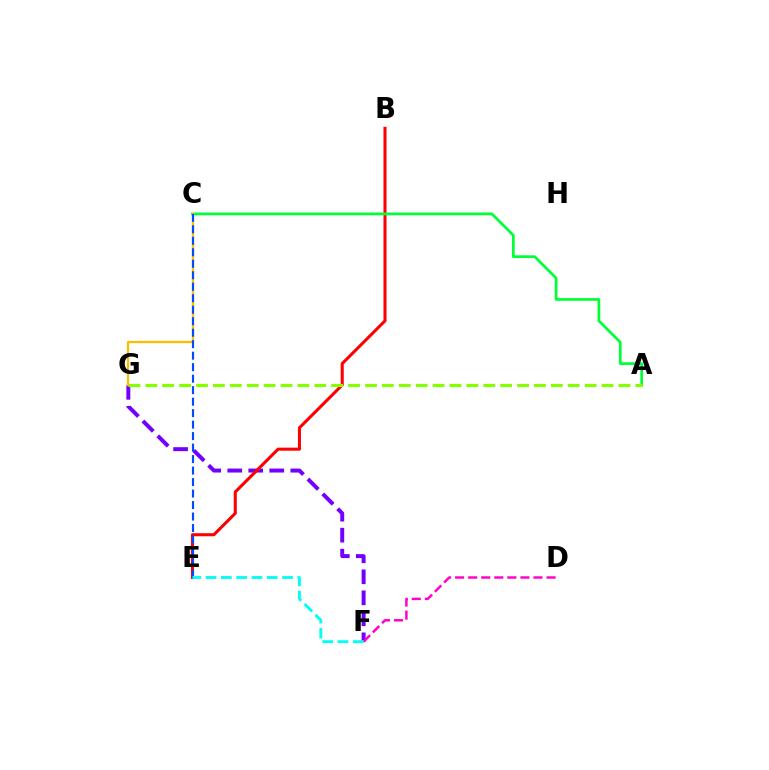{('F', 'G'): [{'color': '#7200ff', 'line_style': 'dashed', 'thickness': 2.85}], ('D', 'F'): [{'color': '#ff00cf', 'line_style': 'dashed', 'thickness': 1.77}], ('B', 'E'): [{'color': '#ff0000', 'line_style': 'solid', 'thickness': 2.2}], ('A', 'C'): [{'color': '#00ff39', 'line_style': 'solid', 'thickness': 1.96}], ('A', 'G'): [{'color': '#84ff00', 'line_style': 'dashed', 'thickness': 2.3}], ('C', 'G'): [{'color': '#ffbd00', 'line_style': 'solid', 'thickness': 1.64}], ('C', 'E'): [{'color': '#004bff', 'line_style': 'dashed', 'thickness': 1.56}], ('E', 'F'): [{'color': '#00fff6', 'line_style': 'dashed', 'thickness': 2.08}]}